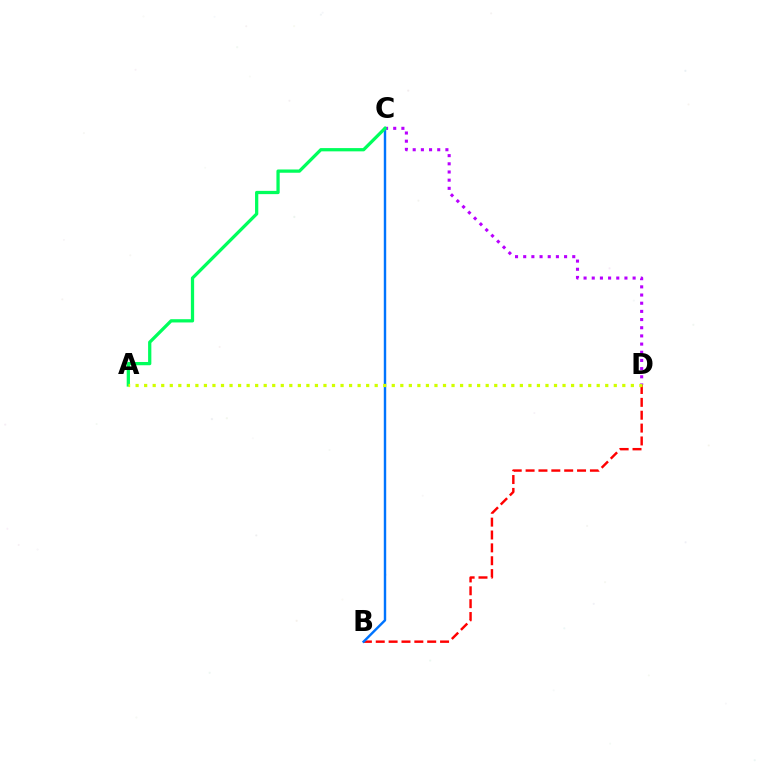{('C', 'D'): [{'color': '#b900ff', 'line_style': 'dotted', 'thickness': 2.22}], ('B', 'D'): [{'color': '#ff0000', 'line_style': 'dashed', 'thickness': 1.75}], ('B', 'C'): [{'color': '#0074ff', 'line_style': 'solid', 'thickness': 1.74}], ('A', 'C'): [{'color': '#00ff5c', 'line_style': 'solid', 'thickness': 2.35}], ('A', 'D'): [{'color': '#d1ff00', 'line_style': 'dotted', 'thickness': 2.32}]}